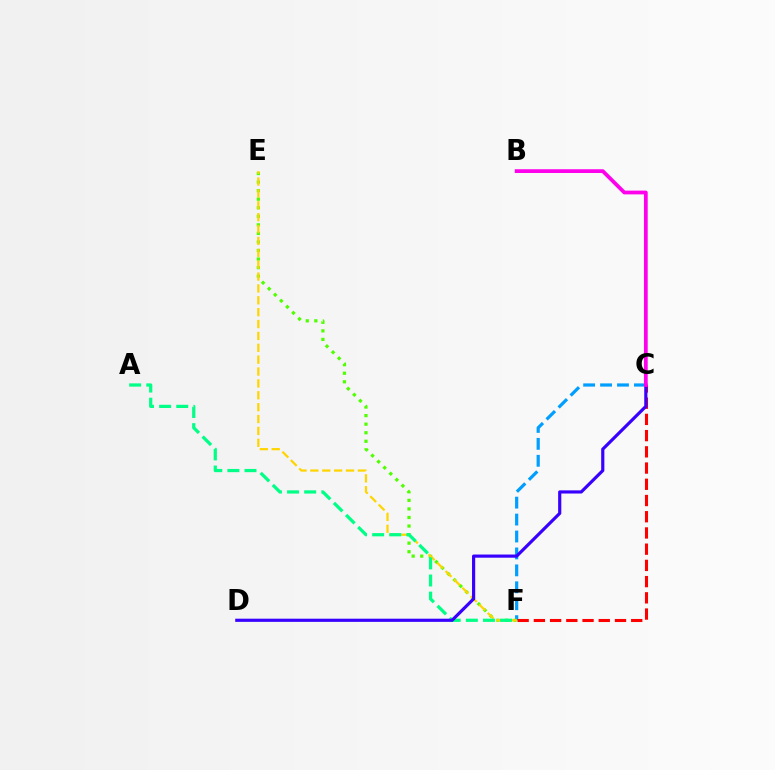{('C', 'F'): [{'color': '#009eff', 'line_style': 'dashed', 'thickness': 2.3}, {'color': '#ff0000', 'line_style': 'dashed', 'thickness': 2.2}], ('E', 'F'): [{'color': '#4fff00', 'line_style': 'dotted', 'thickness': 2.32}, {'color': '#ffd500', 'line_style': 'dashed', 'thickness': 1.61}], ('A', 'F'): [{'color': '#00ff86', 'line_style': 'dashed', 'thickness': 2.33}], ('C', 'D'): [{'color': '#3700ff', 'line_style': 'solid', 'thickness': 2.28}], ('B', 'C'): [{'color': '#ff00ed', 'line_style': 'solid', 'thickness': 2.71}]}